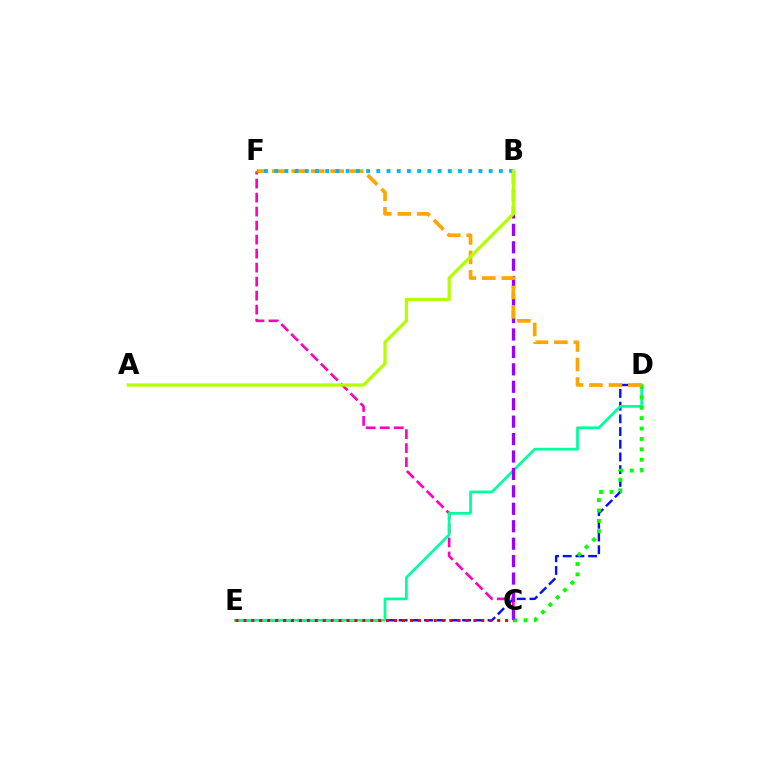{('D', 'E'): [{'color': '#0010ff', 'line_style': 'dashed', 'thickness': 1.73}, {'color': '#00ff9d', 'line_style': 'solid', 'thickness': 1.97}], ('C', 'F'): [{'color': '#ff00bd', 'line_style': 'dashed', 'thickness': 1.9}], ('C', 'D'): [{'color': '#08ff00', 'line_style': 'dotted', 'thickness': 2.82}], ('B', 'C'): [{'color': '#9b00ff', 'line_style': 'dashed', 'thickness': 2.37}], ('D', 'F'): [{'color': '#ffa500', 'line_style': 'dashed', 'thickness': 2.64}], ('C', 'E'): [{'color': '#ff0000', 'line_style': 'dotted', 'thickness': 2.15}], ('B', 'F'): [{'color': '#00b5ff', 'line_style': 'dotted', 'thickness': 2.78}], ('A', 'B'): [{'color': '#b3ff00', 'line_style': 'solid', 'thickness': 2.34}]}